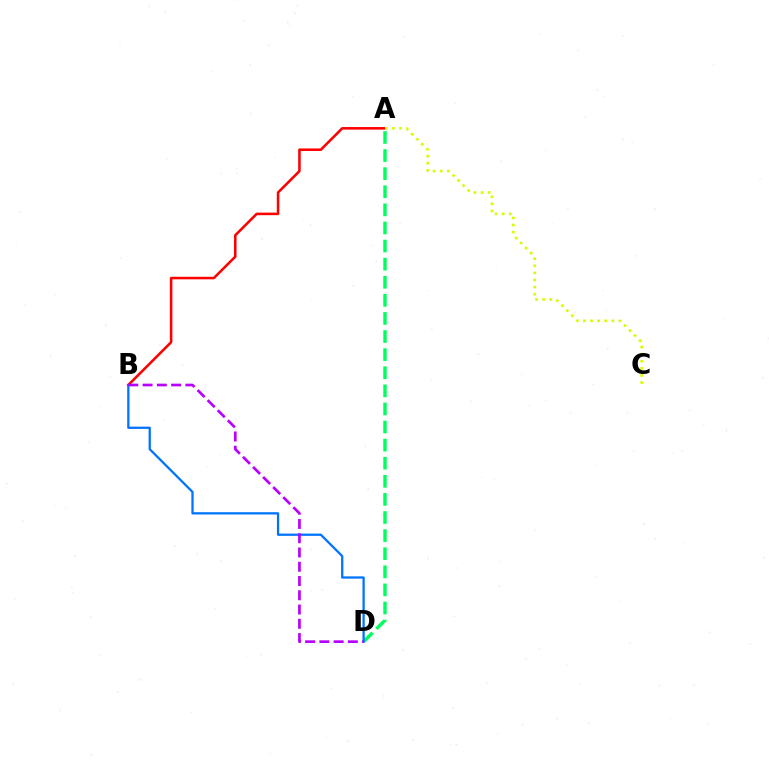{('A', 'B'): [{'color': '#ff0000', 'line_style': 'solid', 'thickness': 1.84}], ('A', 'D'): [{'color': '#00ff5c', 'line_style': 'dashed', 'thickness': 2.46}], ('A', 'C'): [{'color': '#d1ff00', 'line_style': 'dotted', 'thickness': 1.93}], ('B', 'D'): [{'color': '#0074ff', 'line_style': 'solid', 'thickness': 1.64}, {'color': '#b900ff', 'line_style': 'dashed', 'thickness': 1.94}]}